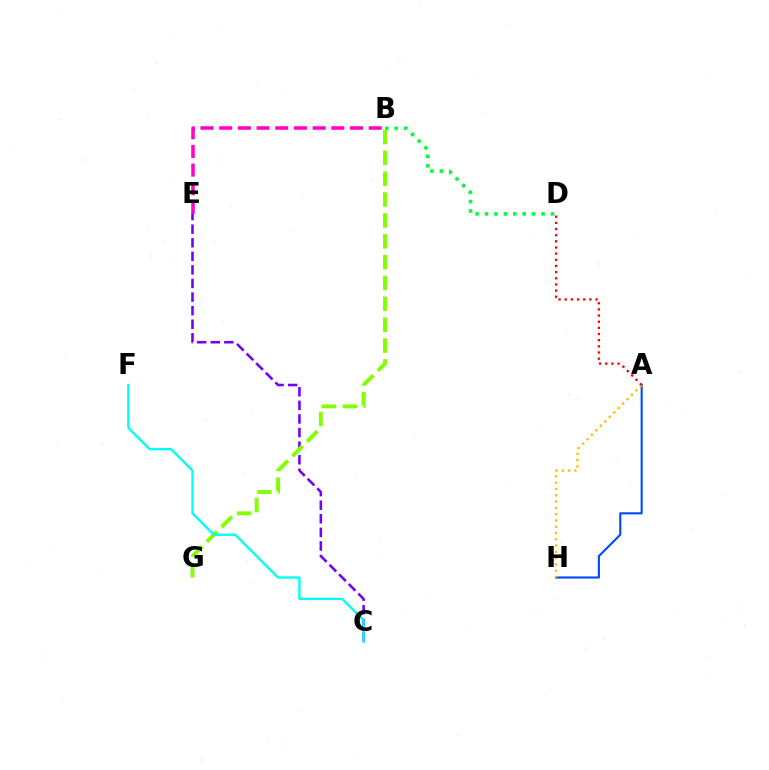{('B', 'D'): [{'color': '#00ff39', 'line_style': 'dotted', 'thickness': 2.56}], ('A', 'H'): [{'color': '#004bff', 'line_style': 'solid', 'thickness': 1.53}, {'color': '#ffbd00', 'line_style': 'dotted', 'thickness': 1.71}], ('B', 'E'): [{'color': '#ff00cf', 'line_style': 'dashed', 'thickness': 2.54}], ('C', 'E'): [{'color': '#7200ff', 'line_style': 'dashed', 'thickness': 1.85}], ('A', 'D'): [{'color': '#ff0000', 'line_style': 'dotted', 'thickness': 1.67}], ('B', 'G'): [{'color': '#84ff00', 'line_style': 'dashed', 'thickness': 2.83}], ('C', 'F'): [{'color': '#00fff6', 'line_style': 'solid', 'thickness': 1.7}]}